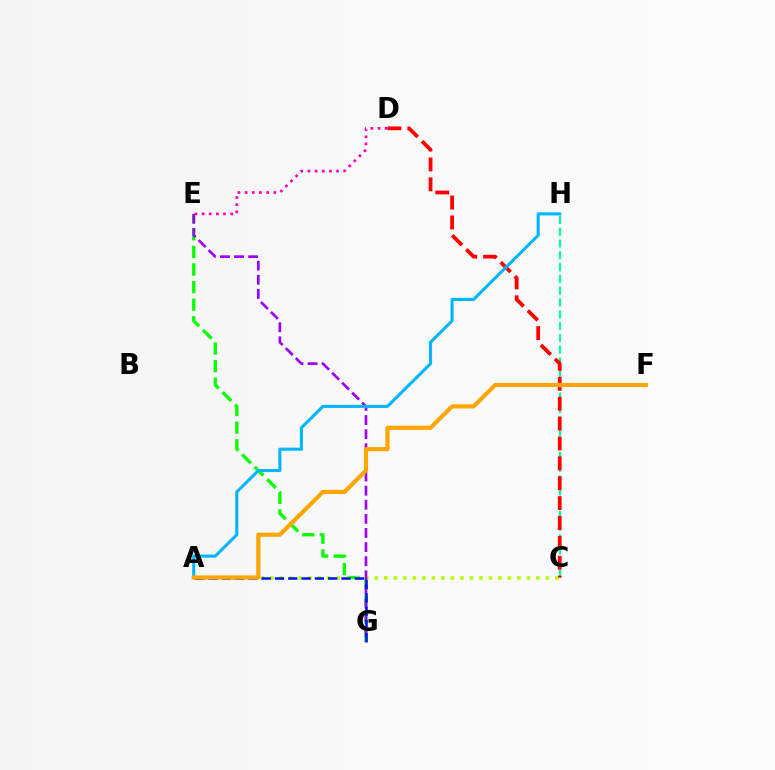{('C', 'H'): [{'color': '#00ff9d', 'line_style': 'dashed', 'thickness': 1.6}], ('E', 'G'): [{'color': '#08ff00', 'line_style': 'dashed', 'thickness': 2.39}, {'color': '#9b00ff', 'line_style': 'dashed', 'thickness': 1.92}], ('D', 'E'): [{'color': '#ff00bd', 'line_style': 'dotted', 'thickness': 1.95}], ('A', 'C'): [{'color': '#b3ff00', 'line_style': 'dotted', 'thickness': 2.58}], ('C', 'D'): [{'color': '#ff0000', 'line_style': 'dashed', 'thickness': 2.7}], ('A', 'H'): [{'color': '#00b5ff', 'line_style': 'solid', 'thickness': 2.2}], ('A', 'G'): [{'color': '#0010ff', 'line_style': 'dashed', 'thickness': 1.81}], ('A', 'F'): [{'color': '#ffa500', 'line_style': 'solid', 'thickness': 2.98}]}